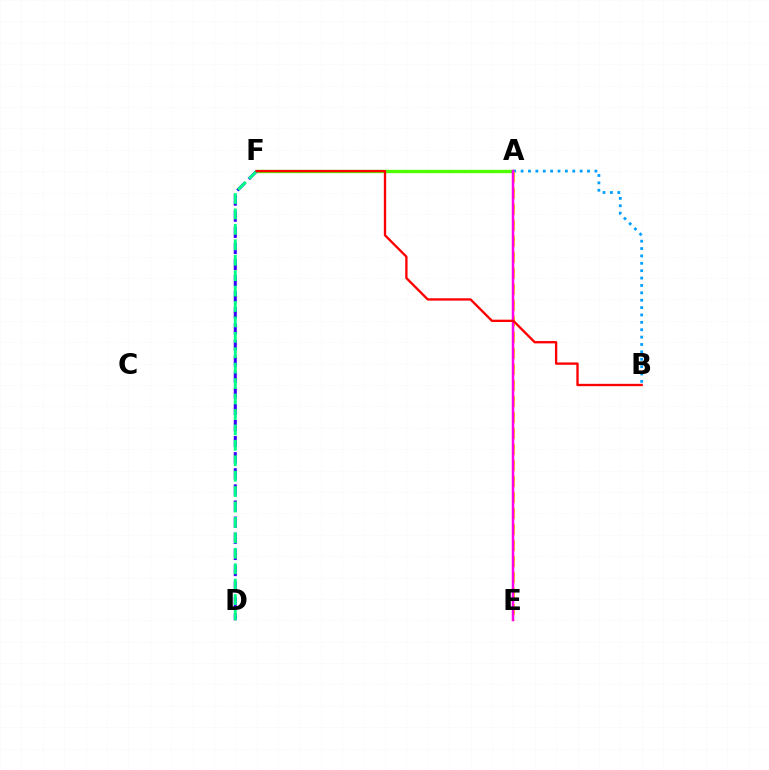{('A', 'F'): [{'color': '#4fff00', 'line_style': 'solid', 'thickness': 2.41}], ('D', 'F'): [{'color': '#3700ff', 'line_style': 'dashed', 'thickness': 2.19}, {'color': '#00ff86', 'line_style': 'dashed', 'thickness': 2.1}], ('A', 'B'): [{'color': '#009eff', 'line_style': 'dotted', 'thickness': 2.0}], ('A', 'E'): [{'color': '#ffd500', 'line_style': 'dashed', 'thickness': 2.18}, {'color': '#ff00ed', 'line_style': 'solid', 'thickness': 1.79}], ('B', 'F'): [{'color': '#ff0000', 'line_style': 'solid', 'thickness': 1.68}]}